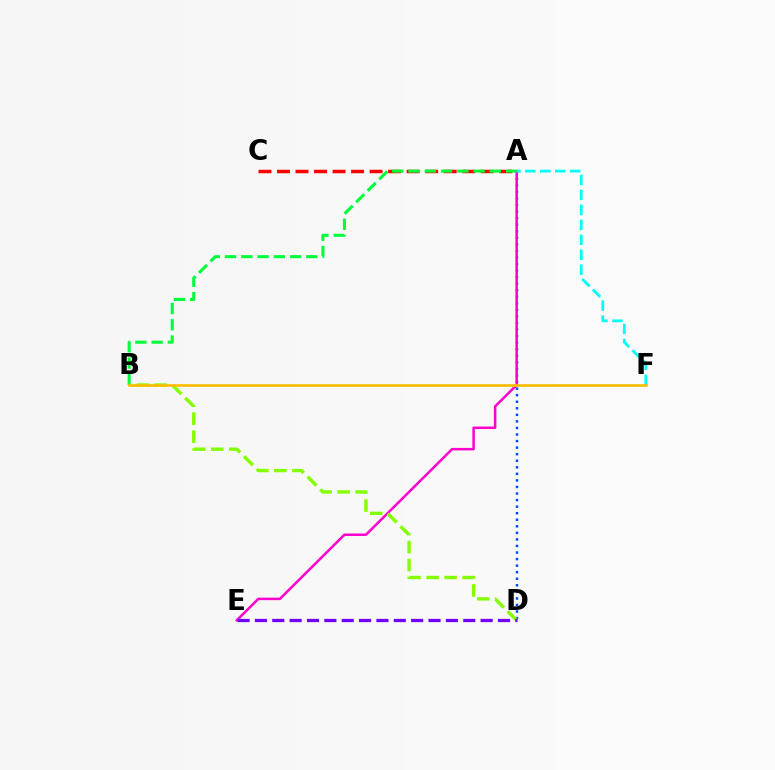{('A', 'D'): [{'color': '#004bff', 'line_style': 'dotted', 'thickness': 1.78}], ('A', 'E'): [{'color': '#ff00cf', 'line_style': 'solid', 'thickness': 1.8}], ('A', 'F'): [{'color': '#00fff6', 'line_style': 'dashed', 'thickness': 2.03}], ('A', 'C'): [{'color': '#ff0000', 'line_style': 'dashed', 'thickness': 2.52}], ('A', 'B'): [{'color': '#00ff39', 'line_style': 'dashed', 'thickness': 2.21}], ('B', 'D'): [{'color': '#84ff00', 'line_style': 'dashed', 'thickness': 2.45}], ('B', 'F'): [{'color': '#ffbd00', 'line_style': 'solid', 'thickness': 1.9}], ('D', 'E'): [{'color': '#7200ff', 'line_style': 'dashed', 'thickness': 2.36}]}